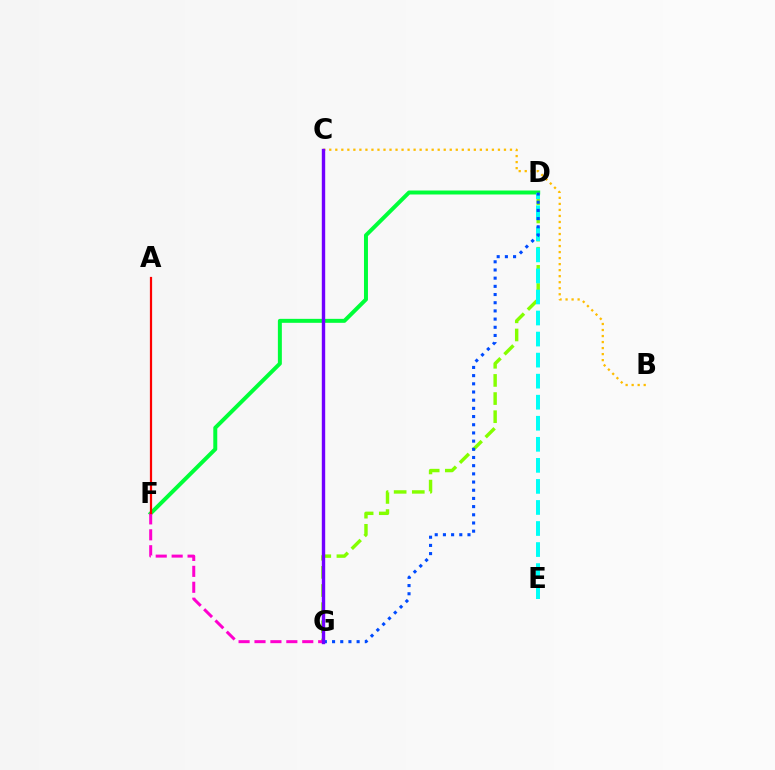{('B', 'C'): [{'color': '#ffbd00', 'line_style': 'dotted', 'thickness': 1.64}], ('D', 'F'): [{'color': '#00ff39', 'line_style': 'solid', 'thickness': 2.86}], ('D', 'G'): [{'color': '#84ff00', 'line_style': 'dashed', 'thickness': 2.46}, {'color': '#004bff', 'line_style': 'dotted', 'thickness': 2.22}], ('F', 'G'): [{'color': '#ff00cf', 'line_style': 'dashed', 'thickness': 2.16}], ('A', 'F'): [{'color': '#ff0000', 'line_style': 'solid', 'thickness': 1.6}], ('D', 'E'): [{'color': '#00fff6', 'line_style': 'dashed', 'thickness': 2.86}], ('C', 'G'): [{'color': '#7200ff', 'line_style': 'solid', 'thickness': 2.44}]}